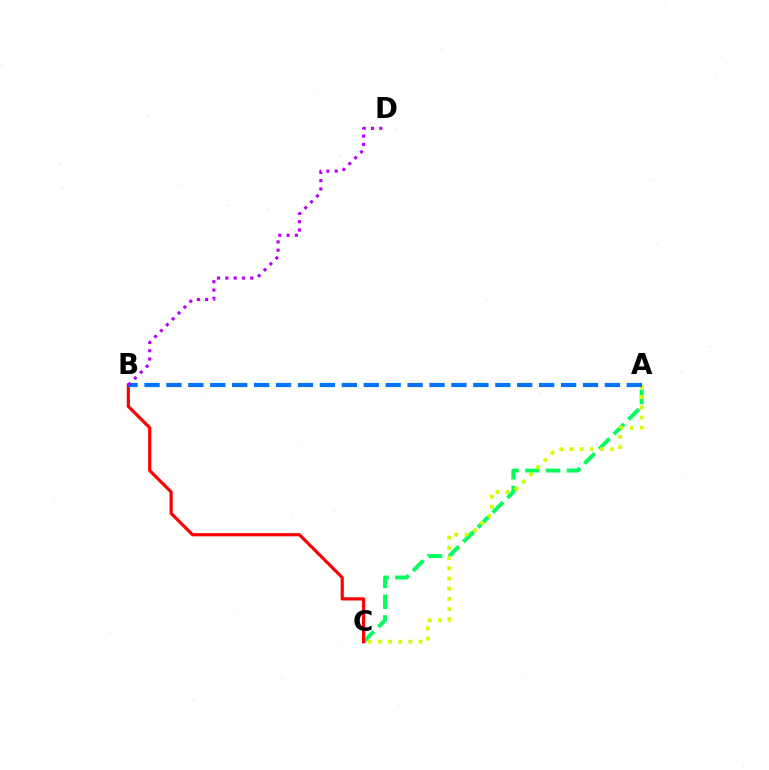{('A', 'C'): [{'color': '#00ff5c', 'line_style': 'dashed', 'thickness': 2.82}, {'color': '#d1ff00', 'line_style': 'dotted', 'thickness': 2.77}], ('B', 'C'): [{'color': '#ff0000', 'line_style': 'solid', 'thickness': 2.29}], ('A', 'B'): [{'color': '#0074ff', 'line_style': 'dashed', 'thickness': 2.98}], ('B', 'D'): [{'color': '#b900ff', 'line_style': 'dotted', 'thickness': 2.26}]}